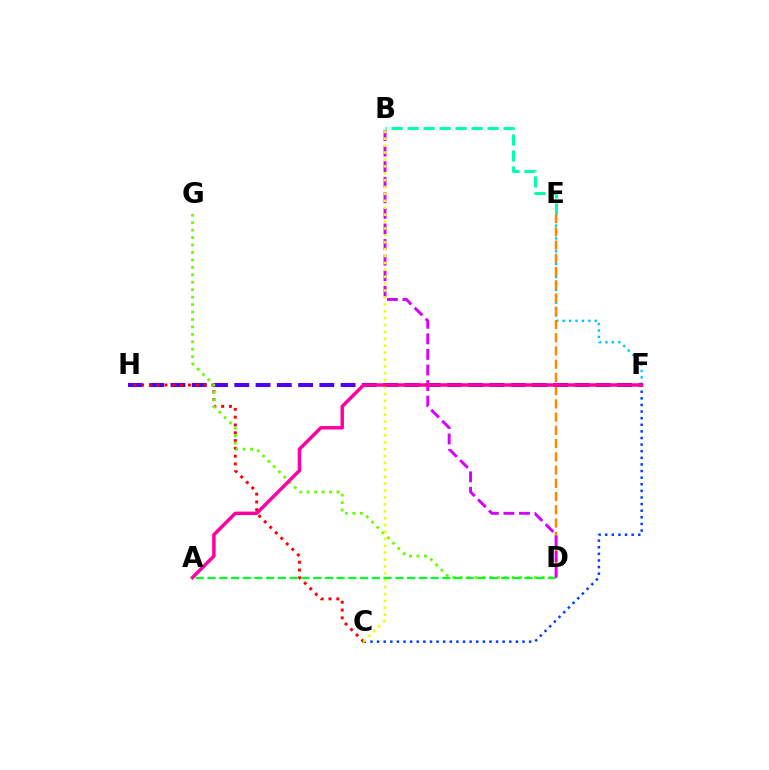{('E', 'F'): [{'color': '#00c7ff', 'line_style': 'dotted', 'thickness': 1.75}], ('F', 'H'): [{'color': '#4f00ff', 'line_style': 'dashed', 'thickness': 2.89}], ('C', 'F'): [{'color': '#003fff', 'line_style': 'dotted', 'thickness': 1.8}], ('C', 'H'): [{'color': '#ff0000', 'line_style': 'dotted', 'thickness': 2.12}], ('B', 'E'): [{'color': '#00ffaf', 'line_style': 'dashed', 'thickness': 2.17}], ('D', 'E'): [{'color': '#ff8800', 'line_style': 'dashed', 'thickness': 1.8}], ('D', 'G'): [{'color': '#66ff00', 'line_style': 'dotted', 'thickness': 2.02}], ('A', 'D'): [{'color': '#00ff27', 'line_style': 'dashed', 'thickness': 1.59}], ('B', 'D'): [{'color': '#d600ff', 'line_style': 'dashed', 'thickness': 2.12}], ('B', 'C'): [{'color': '#eeff00', 'line_style': 'dotted', 'thickness': 1.87}], ('A', 'F'): [{'color': '#ff00a0', 'line_style': 'solid', 'thickness': 2.5}]}